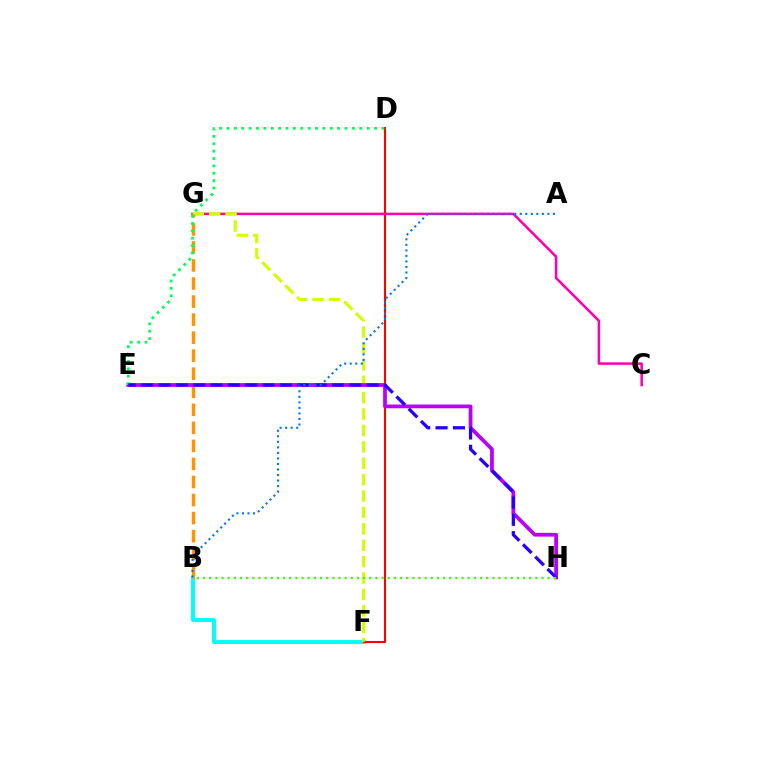{('B', 'F'): [{'color': '#00fff6', 'line_style': 'solid', 'thickness': 2.81}], ('D', 'F'): [{'color': '#ff0000', 'line_style': 'solid', 'thickness': 1.51}], ('C', 'G'): [{'color': '#ff00ac', 'line_style': 'solid', 'thickness': 1.82}], ('F', 'G'): [{'color': '#d1ff00', 'line_style': 'dashed', 'thickness': 2.23}], ('B', 'G'): [{'color': '#ff9400', 'line_style': 'dashed', 'thickness': 2.45}], ('E', 'H'): [{'color': '#b900ff', 'line_style': 'solid', 'thickness': 2.71}, {'color': '#2500ff', 'line_style': 'dashed', 'thickness': 2.36}], ('D', 'E'): [{'color': '#00ff5c', 'line_style': 'dotted', 'thickness': 2.0}], ('A', 'B'): [{'color': '#0074ff', 'line_style': 'dotted', 'thickness': 1.5}], ('B', 'H'): [{'color': '#3dff00', 'line_style': 'dotted', 'thickness': 1.67}]}